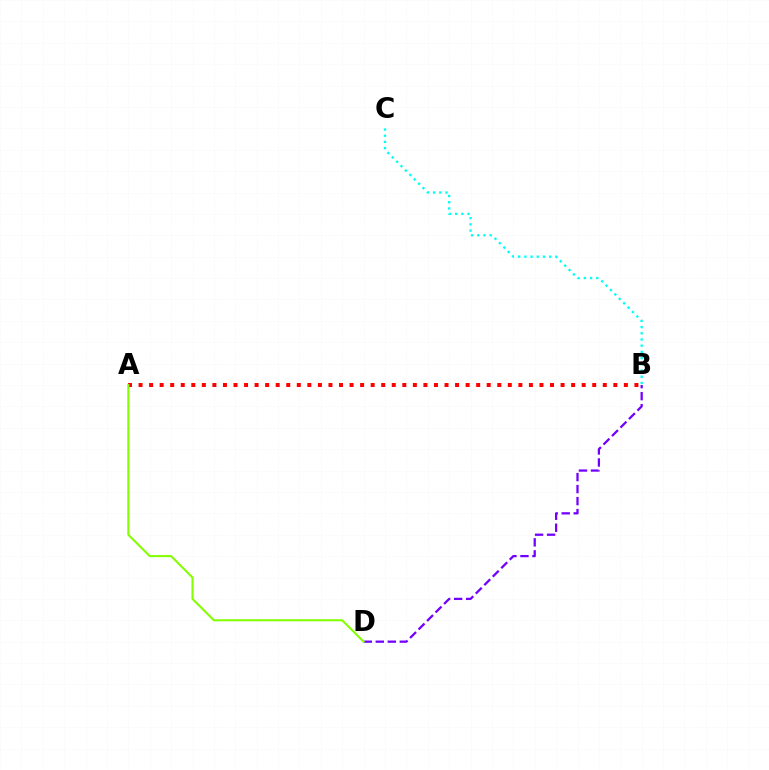{('A', 'B'): [{'color': '#ff0000', 'line_style': 'dotted', 'thickness': 2.87}], ('B', 'D'): [{'color': '#7200ff', 'line_style': 'dashed', 'thickness': 1.63}], ('A', 'D'): [{'color': '#84ff00', 'line_style': 'solid', 'thickness': 1.5}], ('B', 'C'): [{'color': '#00fff6', 'line_style': 'dotted', 'thickness': 1.69}]}